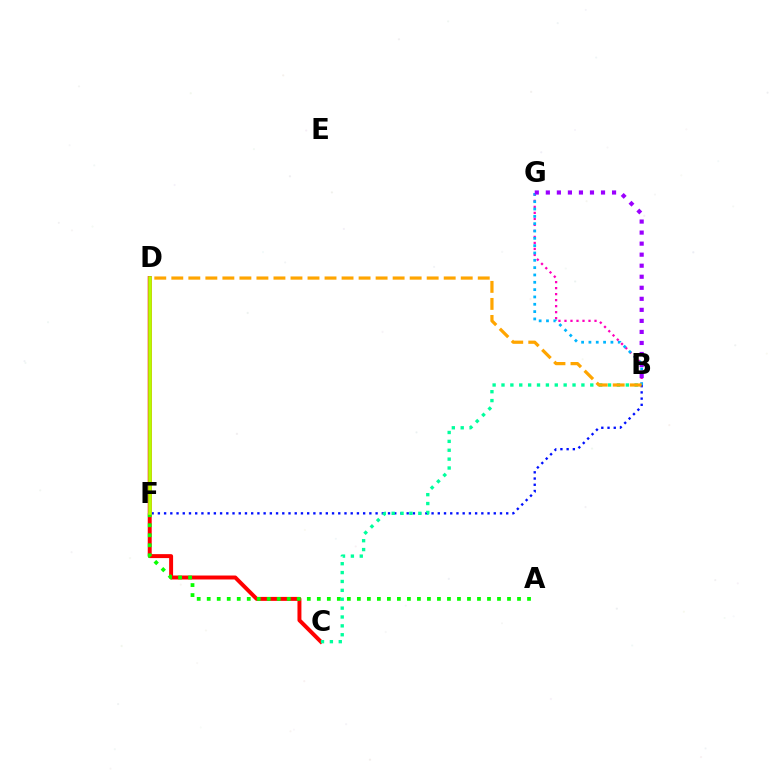{('B', 'G'): [{'color': '#ff00bd', 'line_style': 'dotted', 'thickness': 1.63}, {'color': '#00b5ff', 'line_style': 'dotted', 'thickness': 1.99}, {'color': '#9b00ff', 'line_style': 'dotted', 'thickness': 3.0}], ('B', 'F'): [{'color': '#0010ff', 'line_style': 'dotted', 'thickness': 1.69}], ('C', 'D'): [{'color': '#ff0000', 'line_style': 'solid', 'thickness': 2.85}], ('A', 'F'): [{'color': '#08ff00', 'line_style': 'dotted', 'thickness': 2.72}], ('B', 'C'): [{'color': '#00ff9d', 'line_style': 'dotted', 'thickness': 2.41}], ('D', 'F'): [{'color': '#b3ff00', 'line_style': 'solid', 'thickness': 2.57}], ('B', 'D'): [{'color': '#ffa500', 'line_style': 'dashed', 'thickness': 2.31}]}